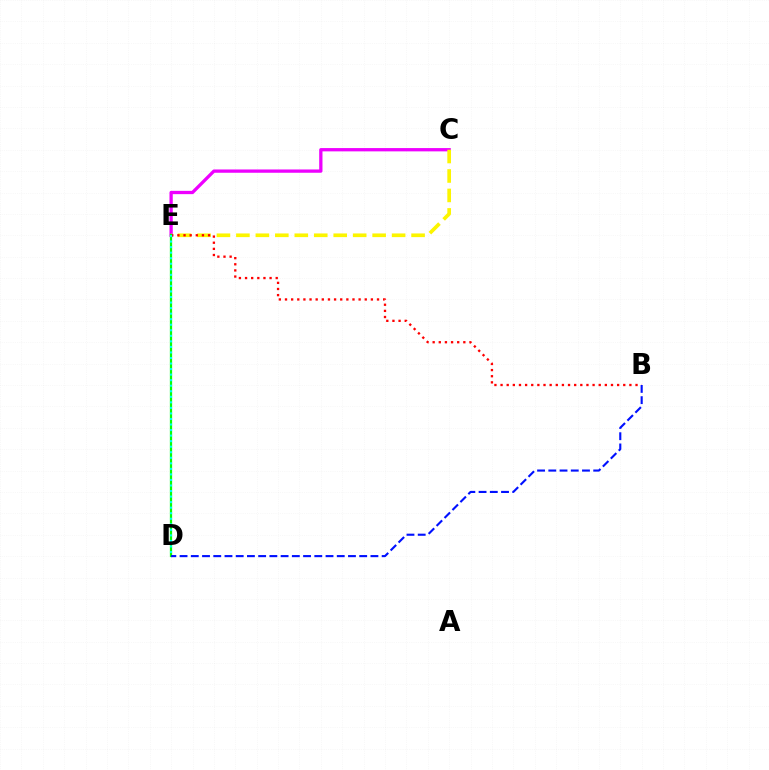{('C', 'E'): [{'color': '#ee00ff', 'line_style': 'solid', 'thickness': 2.37}, {'color': '#fcf500', 'line_style': 'dashed', 'thickness': 2.64}], ('B', 'E'): [{'color': '#ff0000', 'line_style': 'dotted', 'thickness': 1.67}], ('D', 'E'): [{'color': '#08ff00', 'line_style': 'solid', 'thickness': 1.61}, {'color': '#00fff6', 'line_style': 'dotted', 'thickness': 1.51}], ('B', 'D'): [{'color': '#0010ff', 'line_style': 'dashed', 'thickness': 1.53}]}